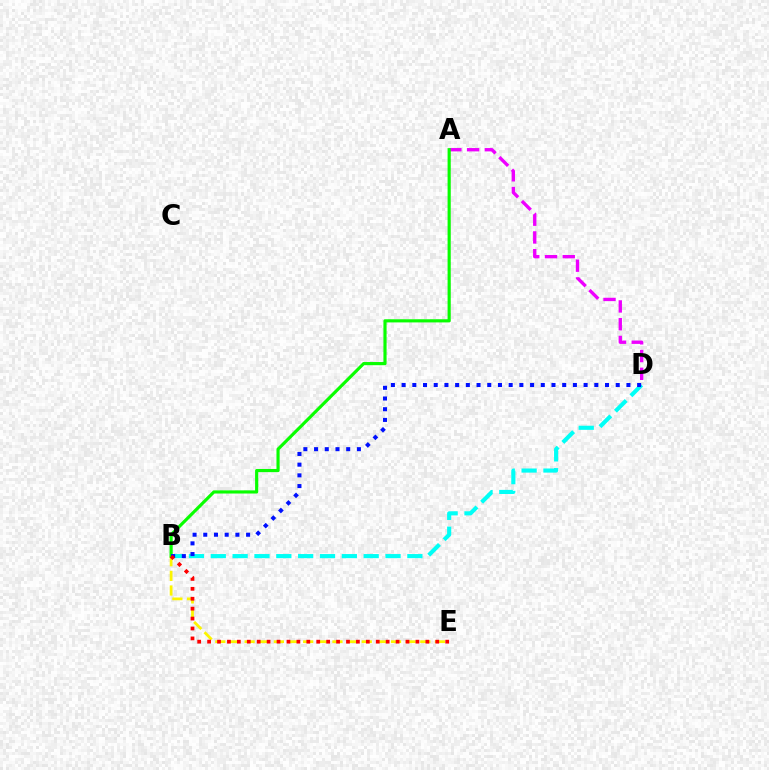{('A', 'D'): [{'color': '#ee00ff', 'line_style': 'dashed', 'thickness': 2.41}], ('B', 'D'): [{'color': '#00fff6', 'line_style': 'dashed', 'thickness': 2.97}, {'color': '#0010ff', 'line_style': 'dotted', 'thickness': 2.91}], ('B', 'E'): [{'color': '#fcf500', 'line_style': 'dashed', 'thickness': 1.99}, {'color': '#ff0000', 'line_style': 'dotted', 'thickness': 2.7}], ('A', 'B'): [{'color': '#08ff00', 'line_style': 'solid', 'thickness': 2.27}]}